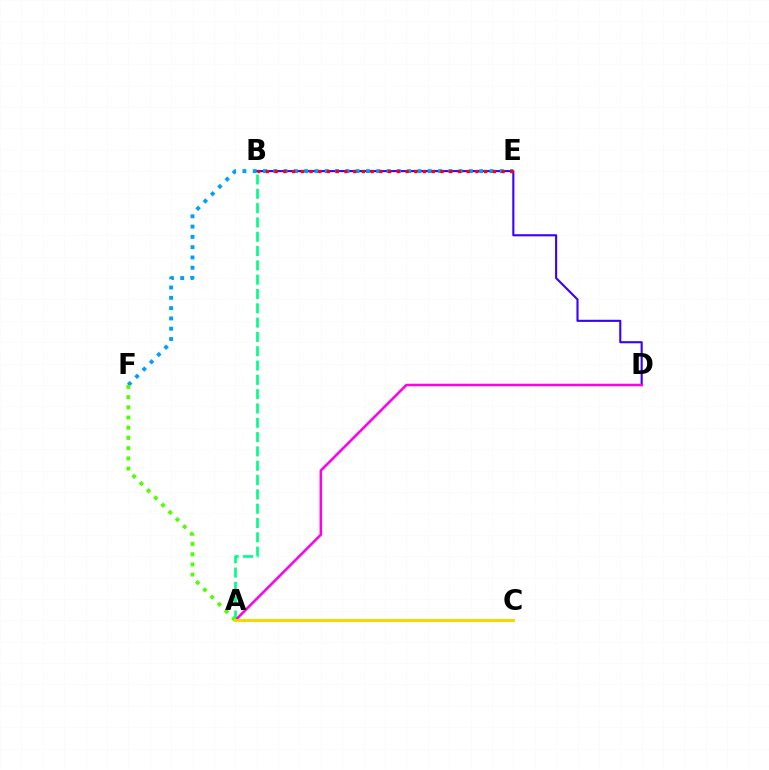{('A', 'B'): [{'color': '#00ff86', 'line_style': 'dashed', 'thickness': 1.94}], ('B', 'D'): [{'color': '#3700ff', 'line_style': 'solid', 'thickness': 1.51}], ('E', 'F'): [{'color': '#009eff', 'line_style': 'dotted', 'thickness': 2.8}], ('A', 'D'): [{'color': '#ff00ed', 'line_style': 'solid', 'thickness': 1.83}], ('A', 'F'): [{'color': '#4fff00', 'line_style': 'dotted', 'thickness': 2.77}], ('B', 'E'): [{'color': '#ff0000', 'line_style': 'dotted', 'thickness': 2.37}], ('A', 'C'): [{'color': '#ffd500', 'line_style': 'solid', 'thickness': 2.16}]}